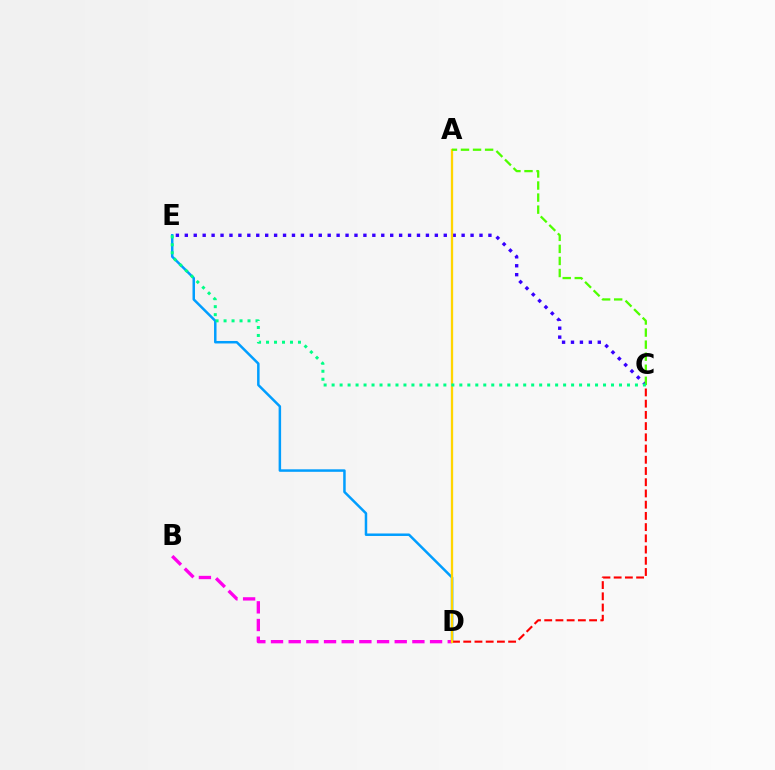{('D', 'E'): [{'color': '#009eff', 'line_style': 'solid', 'thickness': 1.8}], ('C', 'D'): [{'color': '#ff0000', 'line_style': 'dashed', 'thickness': 1.52}], ('C', 'E'): [{'color': '#3700ff', 'line_style': 'dotted', 'thickness': 2.43}, {'color': '#00ff86', 'line_style': 'dotted', 'thickness': 2.17}], ('B', 'D'): [{'color': '#ff00ed', 'line_style': 'dashed', 'thickness': 2.4}], ('A', 'D'): [{'color': '#ffd500', 'line_style': 'solid', 'thickness': 1.66}], ('A', 'C'): [{'color': '#4fff00', 'line_style': 'dashed', 'thickness': 1.64}]}